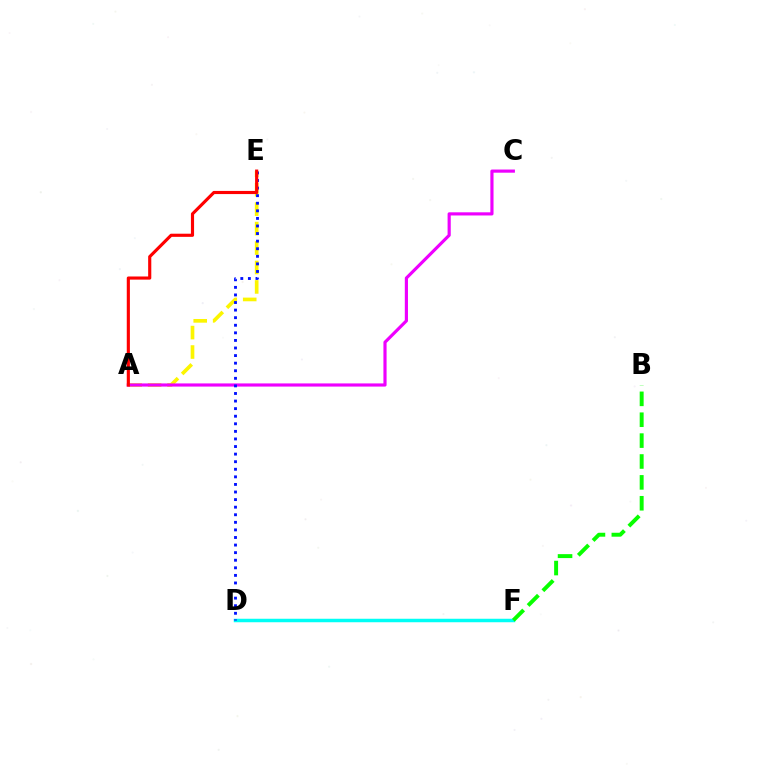{('A', 'E'): [{'color': '#fcf500', 'line_style': 'dashed', 'thickness': 2.64}, {'color': '#ff0000', 'line_style': 'solid', 'thickness': 2.26}], ('A', 'C'): [{'color': '#ee00ff', 'line_style': 'solid', 'thickness': 2.28}], ('D', 'F'): [{'color': '#00fff6', 'line_style': 'solid', 'thickness': 2.51}], ('B', 'F'): [{'color': '#08ff00', 'line_style': 'dashed', 'thickness': 2.84}], ('D', 'E'): [{'color': '#0010ff', 'line_style': 'dotted', 'thickness': 2.06}]}